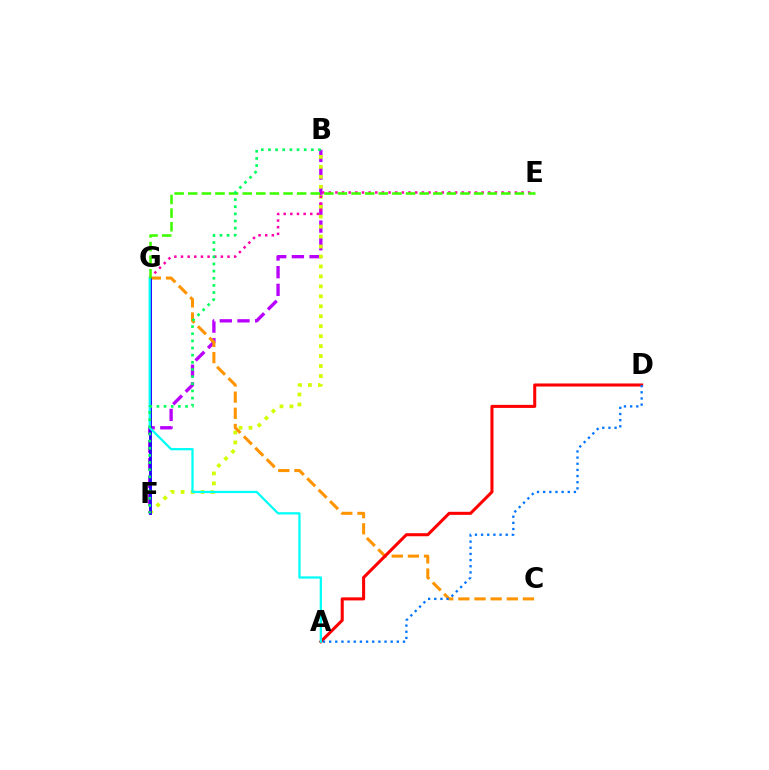{('B', 'F'): [{'color': '#b900ff', 'line_style': 'dashed', 'thickness': 2.4}, {'color': '#d1ff00', 'line_style': 'dotted', 'thickness': 2.71}, {'color': '#00ff5c', 'line_style': 'dotted', 'thickness': 1.94}], ('E', 'G'): [{'color': '#ff00ac', 'line_style': 'dotted', 'thickness': 1.81}, {'color': '#3dff00', 'line_style': 'dashed', 'thickness': 1.85}], ('C', 'G'): [{'color': '#ff9400', 'line_style': 'dashed', 'thickness': 2.19}], ('A', 'D'): [{'color': '#ff0000', 'line_style': 'solid', 'thickness': 2.2}, {'color': '#0074ff', 'line_style': 'dotted', 'thickness': 1.67}], ('F', 'G'): [{'color': '#2500ff', 'line_style': 'solid', 'thickness': 2.08}], ('A', 'G'): [{'color': '#00fff6', 'line_style': 'solid', 'thickness': 1.63}]}